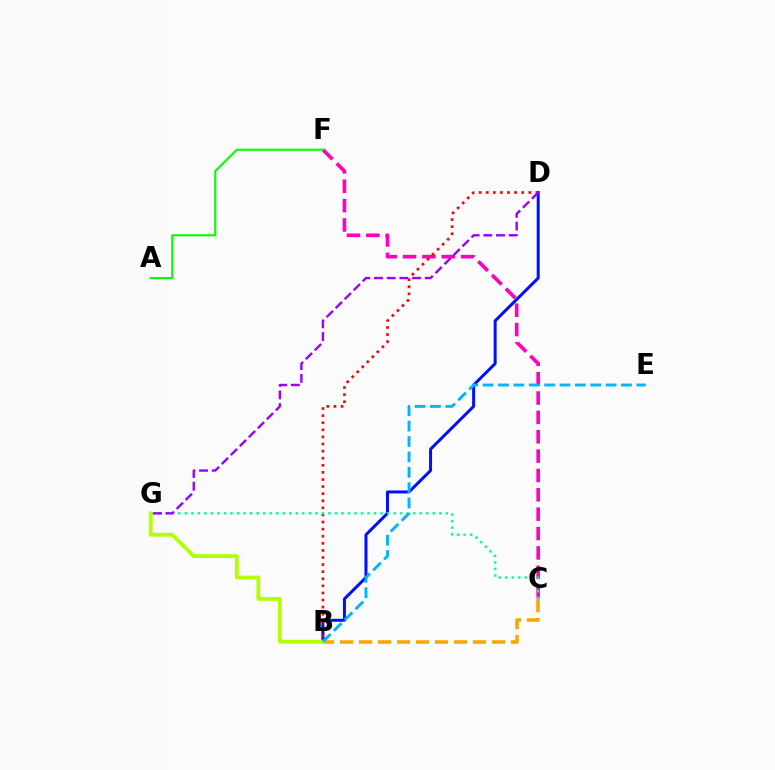{('C', 'F'): [{'color': '#ff00bd', 'line_style': 'dashed', 'thickness': 2.63}], ('B', 'D'): [{'color': '#0010ff', 'line_style': 'solid', 'thickness': 2.16}, {'color': '#ff0000', 'line_style': 'dotted', 'thickness': 1.93}], ('B', 'C'): [{'color': '#ffa500', 'line_style': 'dashed', 'thickness': 2.58}], ('C', 'G'): [{'color': '#00ff9d', 'line_style': 'dotted', 'thickness': 1.77}], ('B', 'G'): [{'color': '#b3ff00', 'line_style': 'solid', 'thickness': 2.75}], ('A', 'F'): [{'color': '#08ff00', 'line_style': 'solid', 'thickness': 1.54}], ('D', 'G'): [{'color': '#9b00ff', 'line_style': 'dashed', 'thickness': 1.72}], ('B', 'E'): [{'color': '#00b5ff', 'line_style': 'dashed', 'thickness': 2.09}]}